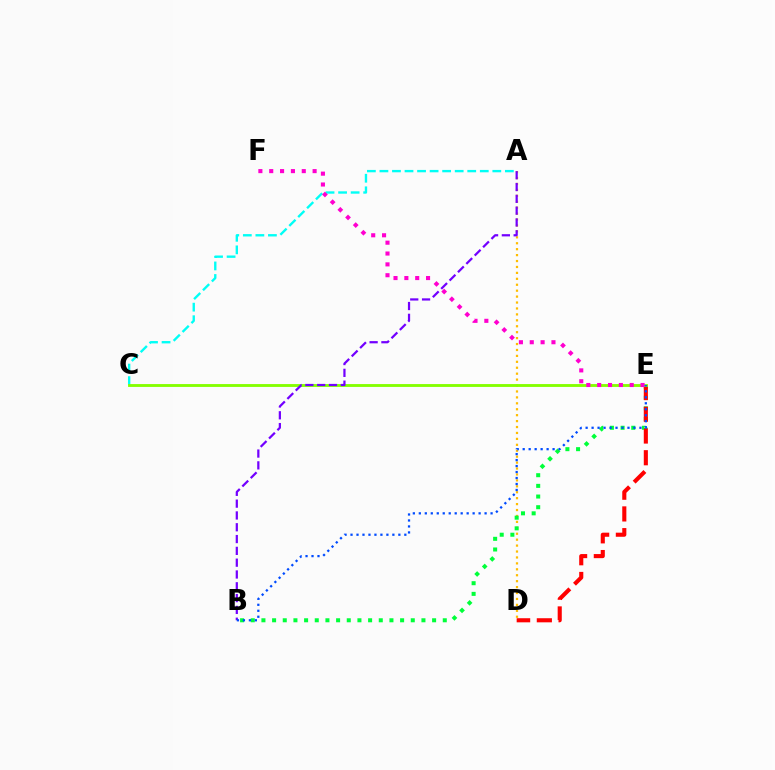{('A', 'D'): [{'color': '#ffbd00', 'line_style': 'dotted', 'thickness': 1.61}], ('A', 'C'): [{'color': '#00fff6', 'line_style': 'dashed', 'thickness': 1.7}], ('B', 'E'): [{'color': '#00ff39', 'line_style': 'dotted', 'thickness': 2.9}, {'color': '#004bff', 'line_style': 'dotted', 'thickness': 1.62}], ('D', 'E'): [{'color': '#ff0000', 'line_style': 'dashed', 'thickness': 2.95}], ('C', 'E'): [{'color': '#84ff00', 'line_style': 'solid', 'thickness': 2.05}], ('E', 'F'): [{'color': '#ff00cf', 'line_style': 'dotted', 'thickness': 2.95}], ('A', 'B'): [{'color': '#7200ff', 'line_style': 'dashed', 'thickness': 1.6}]}